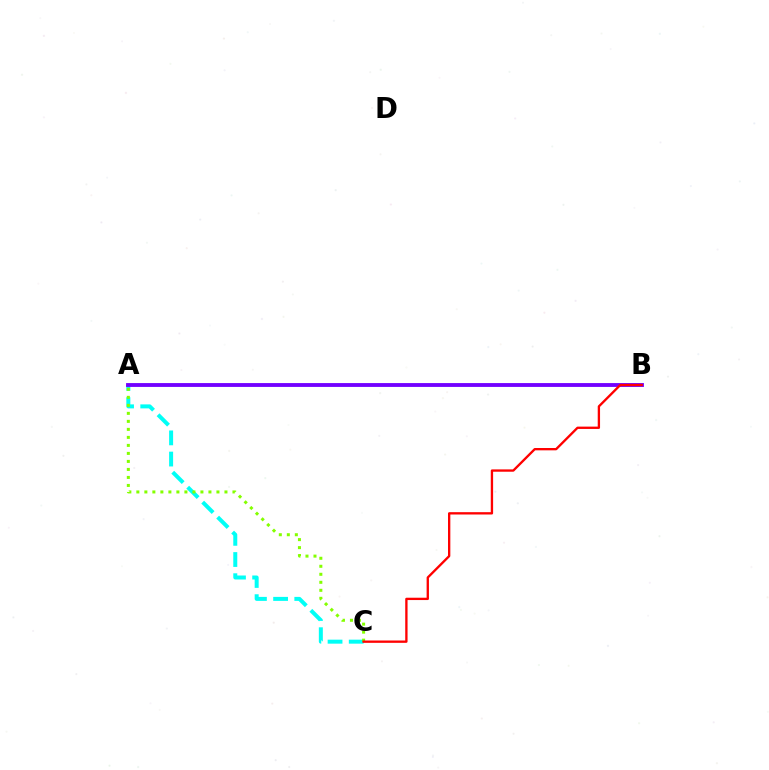{('A', 'C'): [{'color': '#00fff6', 'line_style': 'dashed', 'thickness': 2.88}, {'color': '#84ff00', 'line_style': 'dotted', 'thickness': 2.18}], ('A', 'B'): [{'color': '#7200ff', 'line_style': 'solid', 'thickness': 2.77}], ('B', 'C'): [{'color': '#ff0000', 'line_style': 'solid', 'thickness': 1.68}]}